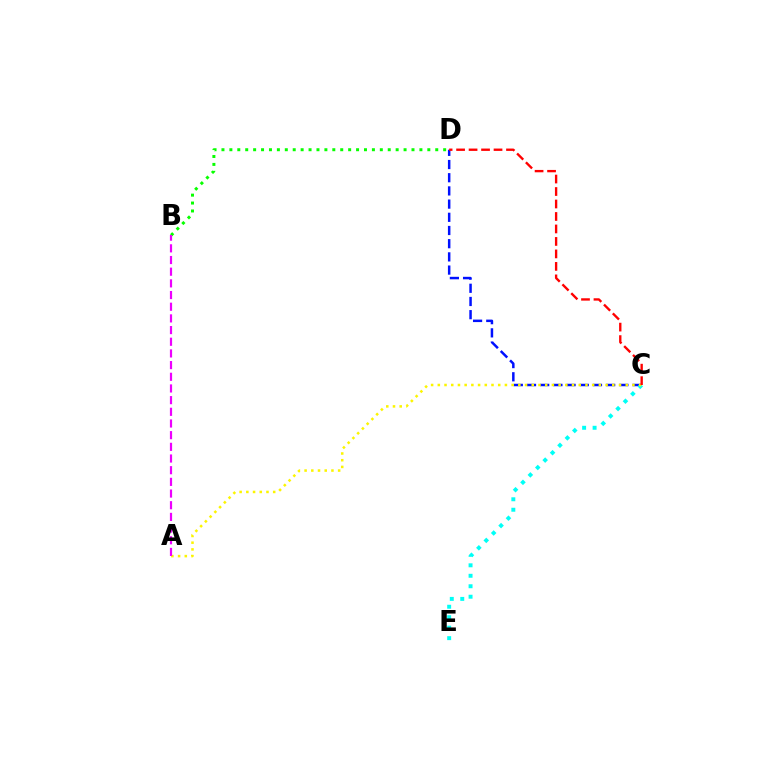{('C', 'D'): [{'color': '#0010ff', 'line_style': 'dashed', 'thickness': 1.79}, {'color': '#ff0000', 'line_style': 'dashed', 'thickness': 1.7}], ('B', 'D'): [{'color': '#08ff00', 'line_style': 'dotted', 'thickness': 2.15}], ('C', 'E'): [{'color': '#00fff6', 'line_style': 'dotted', 'thickness': 2.84}], ('A', 'C'): [{'color': '#fcf500', 'line_style': 'dotted', 'thickness': 1.82}], ('A', 'B'): [{'color': '#ee00ff', 'line_style': 'dashed', 'thickness': 1.59}]}